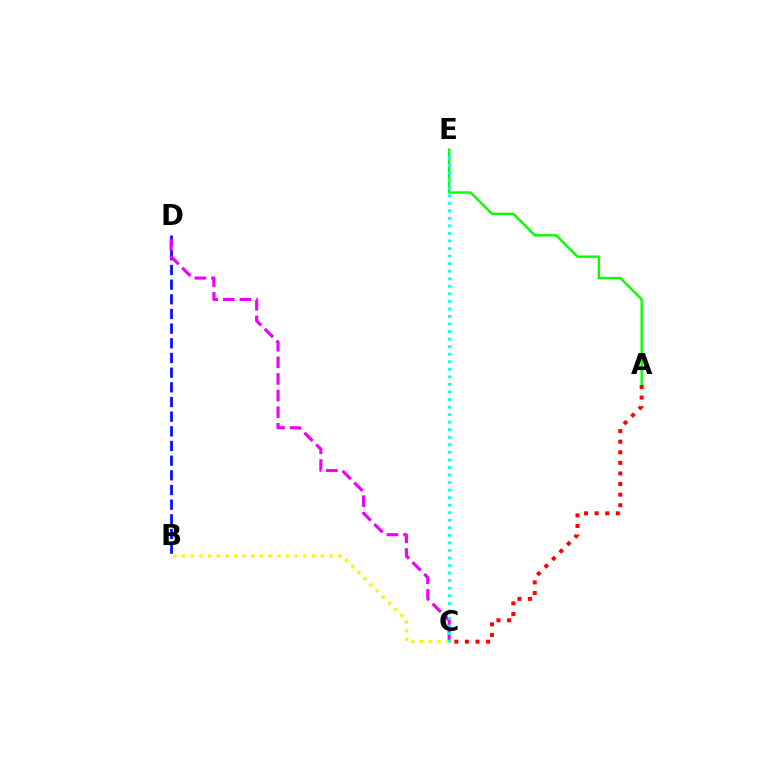{('B', 'D'): [{'color': '#0010ff', 'line_style': 'dashed', 'thickness': 1.99}], ('C', 'D'): [{'color': '#ee00ff', 'line_style': 'dashed', 'thickness': 2.26}], ('A', 'E'): [{'color': '#08ff00', 'line_style': 'solid', 'thickness': 1.74}], ('A', 'C'): [{'color': '#ff0000', 'line_style': 'dotted', 'thickness': 2.88}], ('B', 'C'): [{'color': '#fcf500', 'line_style': 'dotted', 'thickness': 2.35}], ('C', 'E'): [{'color': '#00fff6', 'line_style': 'dotted', 'thickness': 2.05}]}